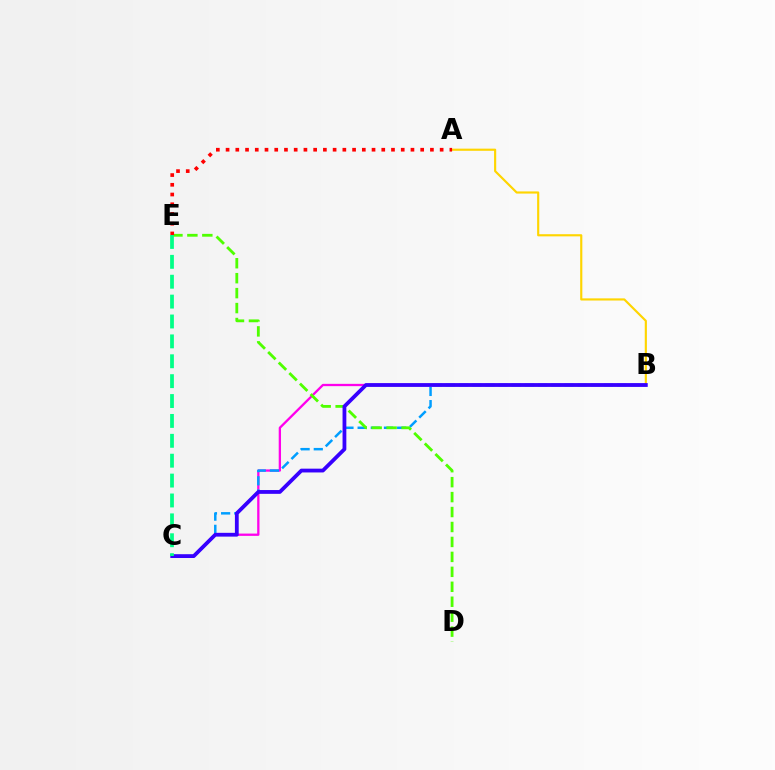{('A', 'B'): [{'color': '#ffd500', 'line_style': 'solid', 'thickness': 1.55}], ('B', 'C'): [{'color': '#ff00ed', 'line_style': 'solid', 'thickness': 1.65}, {'color': '#009eff', 'line_style': 'dashed', 'thickness': 1.79}, {'color': '#3700ff', 'line_style': 'solid', 'thickness': 2.73}], ('D', 'E'): [{'color': '#4fff00', 'line_style': 'dashed', 'thickness': 2.03}], ('A', 'E'): [{'color': '#ff0000', 'line_style': 'dotted', 'thickness': 2.64}], ('C', 'E'): [{'color': '#00ff86', 'line_style': 'dashed', 'thickness': 2.7}]}